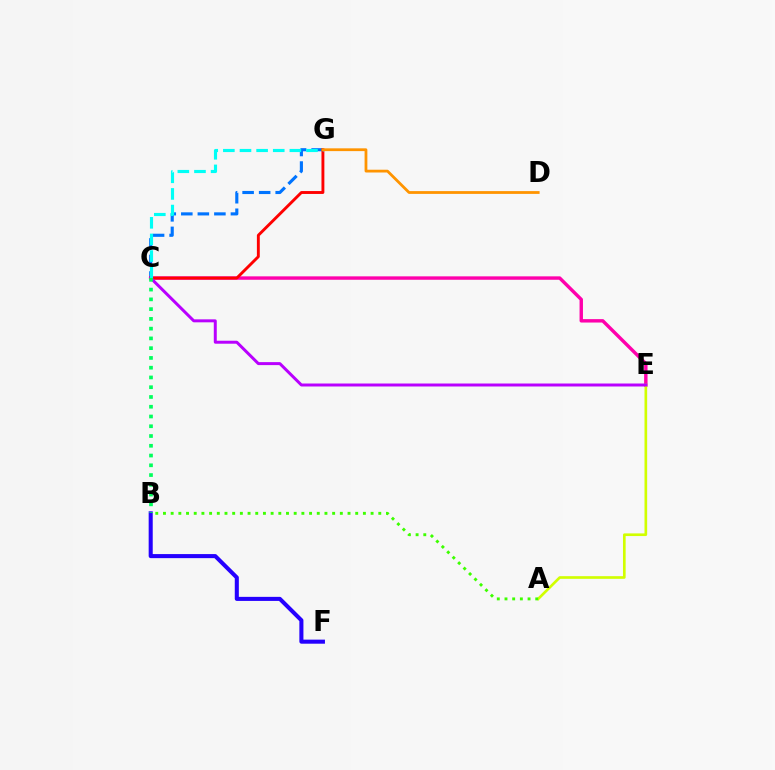{('C', 'G'): [{'color': '#0074ff', 'line_style': 'dashed', 'thickness': 2.25}, {'color': '#ff0000', 'line_style': 'solid', 'thickness': 2.08}, {'color': '#00fff6', 'line_style': 'dashed', 'thickness': 2.26}], ('C', 'E'): [{'color': '#ff00ac', 'line_style': 'solid', 'thickness': 2.46}, {'color': '#b900ff', 'line_style': 'solid', 'thickness': 2.14}], ('A', 'E'): [{'color': '#d1ff00', 'line_style': 'solid', 'thickness': 1.91}], ('A', 'B'): [{'color': '#3dff00', 'line_style': 'dotted', 'thickness': 2.09}], ('B', 'F'): [{'color': '#2500ff', 'line_style': 'solid', 'thickness': 2.92}], ('D', 'G'): [{'color': '#ff9400', 'line_style': 'solid', 'thickness': 2.0}], ('B', 'C'): [{'color': '#00ff5c', 'line_style': 'dotted', 'thickness': 2.65}]}